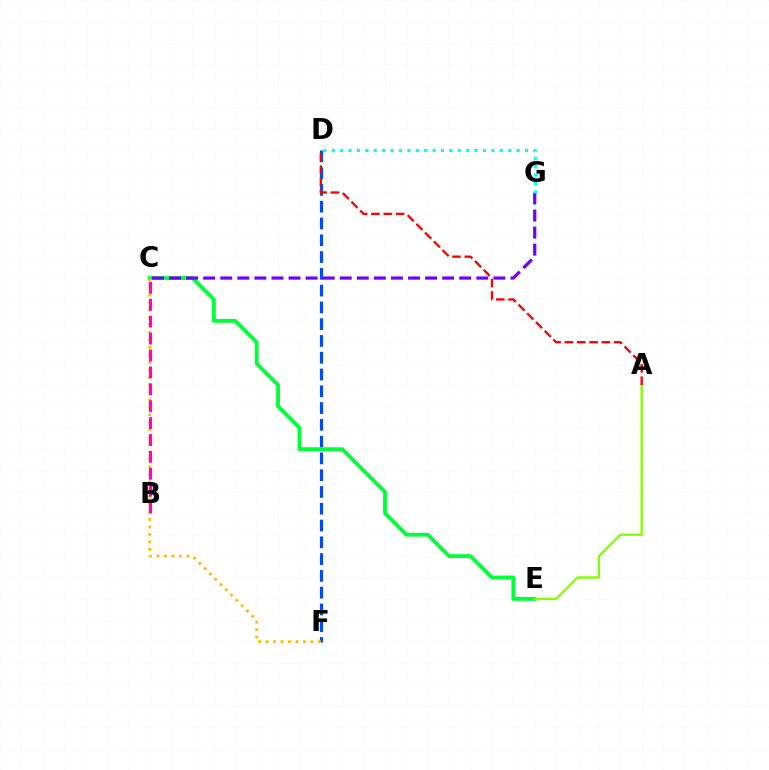{('D', 'F'): [{'color': '#004bff', 'line_style': 'dashed', 'thickness': 2.28}], ('C', 'E'): [{'color': '#00ff39', 'line_style': 'solid', 'thickness': 2.76}], ('A', 'E'): [{'color': '#84ff00', 'line_style': 'solid', 'thickness': 1.72}], ('C', 'F'): [{'color': '#ffbd00', 'line_style': 'dotted', 'thickness': 2.03}], ('C', 'G'): [{'color': '#7200ff', 'line_style': 'dashed', 'thickness': 2.32}], ('D', 'G'): [{'color': '#00fff6', 'line_style': 'dotted', 'thickness': 2.28}], ('A', 'D'): [{'color': '#ff0000', 'line_style': 'dashed', 'thickness': 1.68}], ('B', 'C'): [{'color': '#ff00cf', 'line_style': 'dashed', 'thickness': 2.3}]}